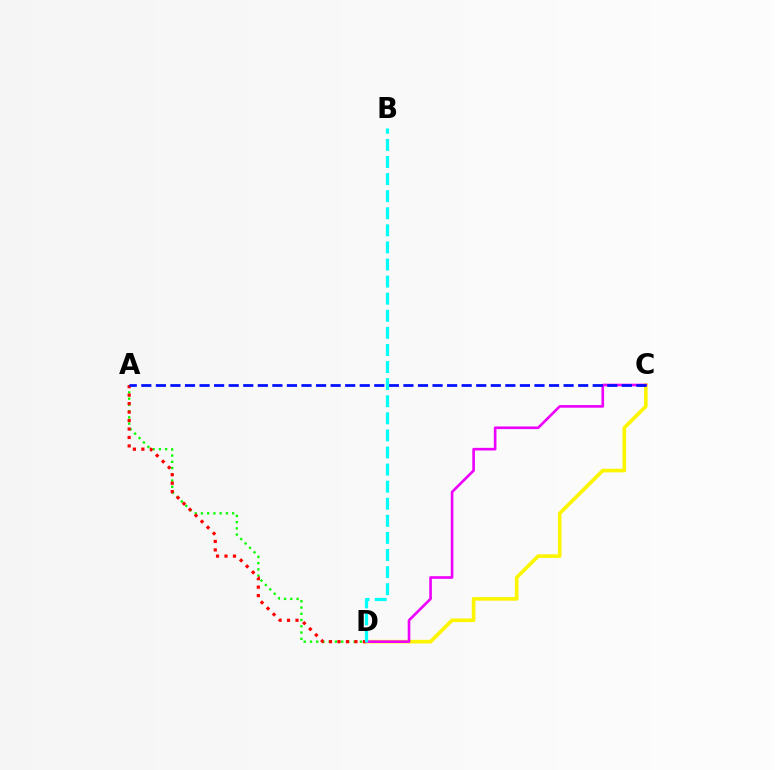{('C', 'D'): [{'color': '#fcf500', 'line_style': 'solid', 'thickness': 2.62}, {'color': '#ee00ff', 'line_style': 'solid', 'thickness': 1.89}], ('A', 'D'): [{'color': '#08ff00', 'line_style': 'dotted', 'thickness': 1.7}, {'color': '#ff0000', 'line_style': 'dotted', 'thickness': 2.3}], ('A', 'C'): [{'color': '#0010ff', 'line_style': 'dashed', 'thickness': 1.98}], ('B', 'D'): [{'color': '#00fff6', 'line_style': 'dashed', 'thickness': 2.32}]}